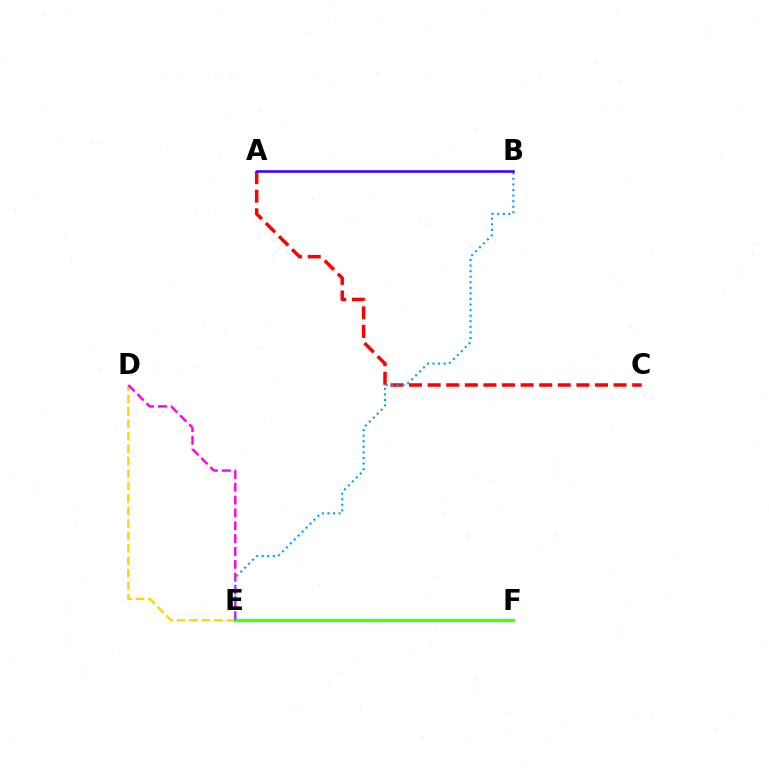{('D', 'E'): [{'color': '#ffd500', 'line_style': 'dashed', 'thickness': 1.69}, {'color': '#ff00ed', 'line_style': 'dashed', 'thickness': 1.75}], ('E', 'F'): [{'color': '#00ff86', 'line_style': 'solid', 'thickness': 2.3}, {'color': '#4fff00', 'line_style': 'solid', 'thickness': 2.28}], ('A', 'C'): [{'color': '#ff0000', 'line_style': 'dashed', 'thickness': 2.53}], ('B', 'E'): [{'color': '#009eff', 'line_style': 'dotted', 'thickness': 1.51}], ('A', 'B'): [{'color': '#3700ff', 'line_style': 'solid', 'thickness': 1.85}]}